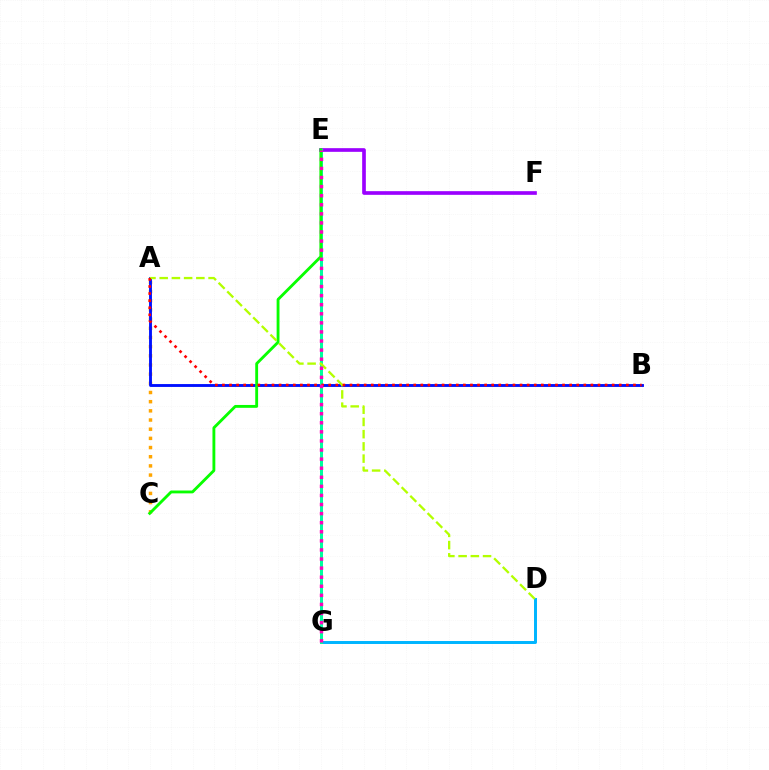{('E', 'F'): [{'color': '#9b00ff', 'line_style': 'solid', 'thickness': 2.64}], ('A', 'C'): [{'color': '#ffa500', 'line_style': 'dotted', 'thickness': 2.49}], ('D', 'G'): [{'color': '#00b5ff', 'line_style': 'solid', 'thickness': 2.14}], ('A', 'B'): [{'color': '#0010ff', 'line_style': 'solid', 'thickness': 2.07}, {'color': '#ff0000', 'line_style': 'dotted', 'thickness': 1.93}], ('E', 'G'): [{'color': '#00ff9d', 'line_style': 'solid', 'thickness': 2.16}, {'color': '#ff00bd', 'line_style': 'dotted', 'thickness': 2.47}], ('C', 'E'): [{'color': '#08ff00', 'line_style': 'solid', 'thickness': 2.05}], ('A', 'D'): [{'color': '#b3ff00', 'line_style': 'dashed', 'thickness': 1.66}]}